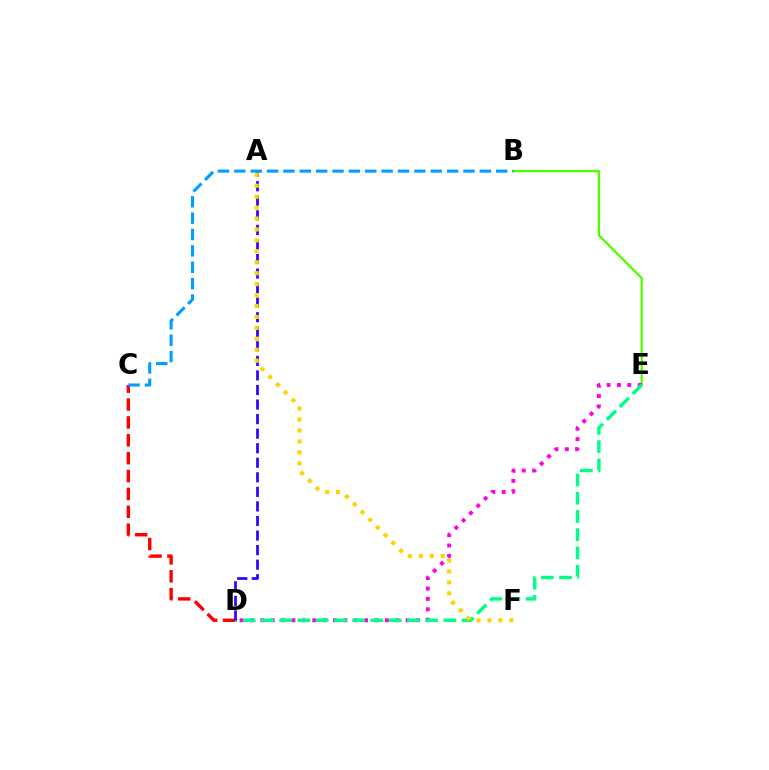{('B', 'E'): [{'color': '#4fff00', 'line_style': 'solid', 'thickness': 1.65}], ('D', 'E'): [{'color': '#ff00ed', 'line_style': 'dotted', 'thickness': 2.82}, {'color': '#00ff86', 'line_style': 'dashed', 'thickness': 2.48}], ('C', 'D'): [{'color': '#ff0000', 'line_style': 'dashed', 'thickness': 2.43}], ('A', 'D'): [{'color': '#3700ff', 'line_style': 'dashed', 'thickness': 1.98}], ('B', 'C'): [{'color': '#009eff', 'line_style': 'dashed', 'thickness': 2.22}], ('A', 'F'): [{'color': '#ffd500', 'line_style': 'dotted', 'thickness': 2.97}]}